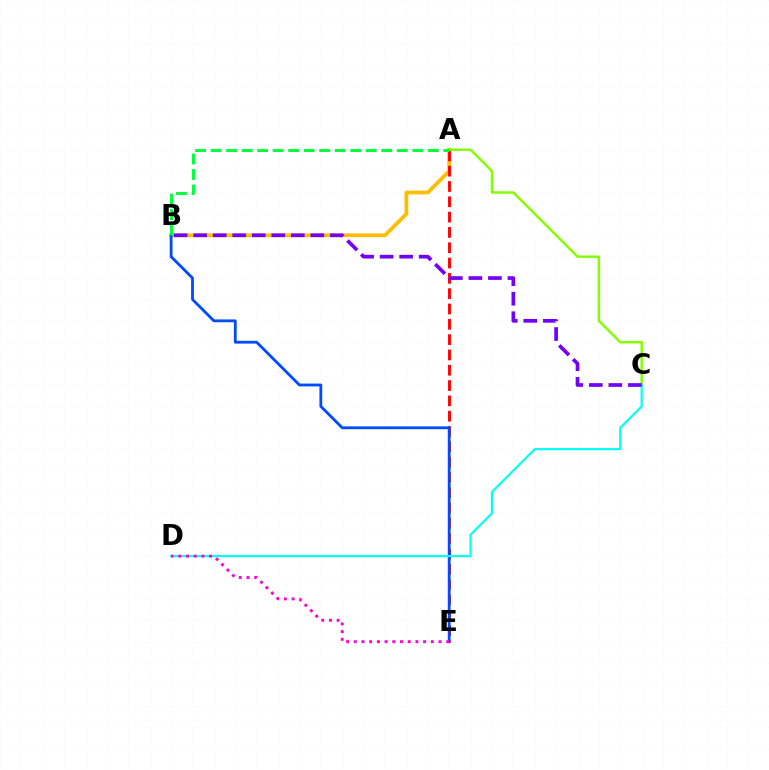{('A', 'B'): [{'color': '#ffbd00', 'line_style': 'solid', 'thickness': 2.7}, {'color': '#00ff39', 'line_style': 'dashed', 'thickness': 2.11}], ('A', 'E'): [{'color': '#ff0000', 'line_style': 'dashed', 'thickness': 2.08}], ('B', 'E'): [{'color': '#004bff', 'line_style': 'solid', 'thickness': 2.03}], ('A', 'C'): [{'color': '#84ff00', 'line_style': 'solid', 'thickness': 1.77}], ('C', 'D'): [{'color': '#00fff6', 'line_style': 'solid', 'thickness': 1.57}], ('D', 'E'): [{'color': '#ff00cf', 'line_style': 'dotted', 'thickness': 2.09}], ('B', 'C'): [{'color': '#7200ff', 'line_style': 'dashed', 'thickness': 2.65}]}